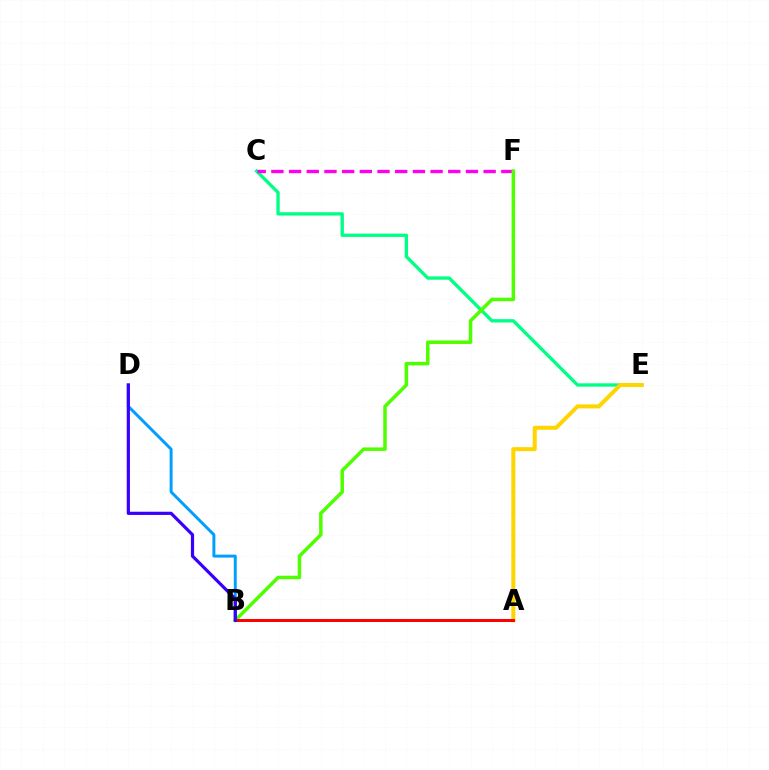{('C', 'E'): [{'color': '#00ff86', 'line_style': 'solid', 'thickness': 2.4}], ('A', 'E'): [{'color': '#ffd500', 'line_style': 'solid', 'thickness': 2.89}], ('B', 'D'): [{'color': '#009eff', 'line_style': 'solid', 'thickness': 2.12}, {'color': '#3700ff', 'line_style': 'solid', 'thickness': 2.31}], ('C', 'F'): [{'color': '#ff00ed', 'line_style': 'dashed', 'thickness': 2.4}], ('B', 'F'): [{'color': '#4fff00', 'line_style': 'solid', 'thickness': 2.52}], ('A', 'B'): [{'color': '#ff0000', 'line_style': 'solid', 'thickness': 2.15}]}